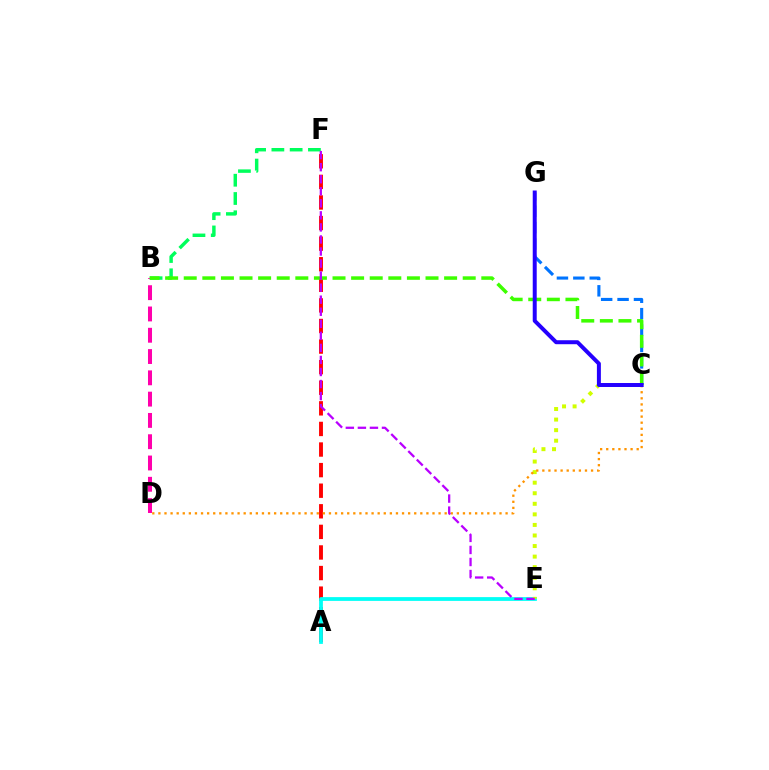{('A', 'F'): [{'color': '#ff0000', 'line_style': 'dashed', 'thickness': 2.8}], ('C', 'G'): [{'color': '#0074ff', 'line_style': 'dashed', 'thickness': 2.23}, {'color': '#2500ff', 'line_style': 'solid', 'thickness': 2.87}], ('A', 'E'): [{'color': '#00fff6', 'line_style': 'solid', 'thickness': 2.71}], ('B', 'F'): [{'color': '#00ff5c', 'line_style': 'dashed', 'thickness': 2.48}], ('C', 'E'): [{'color': '#d1ff00', 'line_style': 'dotted', 'thickness': 2.87}], ('B', 'D'): [{'color': '#ff00ac', 'line_style': 'dashed', 'thickness': 2.89}], ('B', 'C'): [{'color': '#3dff00', 'line_style': 'dashed', 'thickness': 2.53}], ('C', 'D'): [{'color': '#ff9400', 'line_style': 'dotted', 'thickness': 1.65}], ('E', 'F'): [{'color': '#b900ff', 'line_style': 'dashed', 'thickness': 1.64}]}